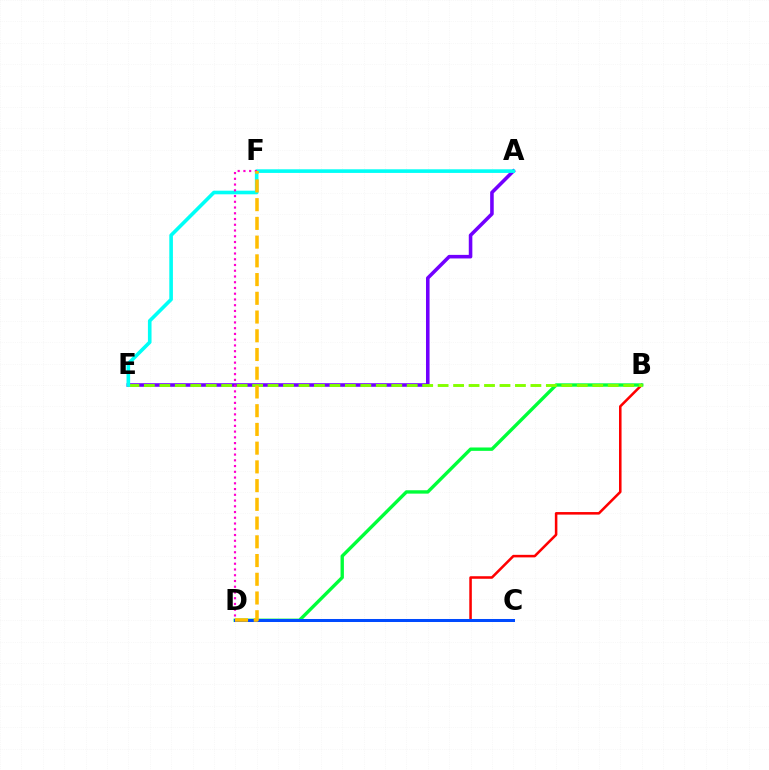{('A', 'E'): [{'color': '#7200ff', 'line_style': 'solid', 'thickness': 2.57}, {'color': '#00fff6', 'line_style': 'solid', 'thickness': 2.6}], ('B', 'D'): [{'color': '#ff0000', 'line_style': 'solid', 'thickness': 1.83}, {'color': '#00ff39', 'line_style': 'solid', 'thickness': 2.43}], ('B', 'E'): [{'color': '#84ff00', 'line_style': 'dashed', 'thickness': 2.1}], ('C', 'D'): [{'color': '#004bff', 'line_style': 'solid', 'thickness': 2.17}], ('D', 'F'): [{'color': '#ff00cf', 'line_style': 'dotted', 'thickness': 1.56}, {'color': '#ffbd00', 'line_style': 'dashed', 'thickness': 2.54}]}